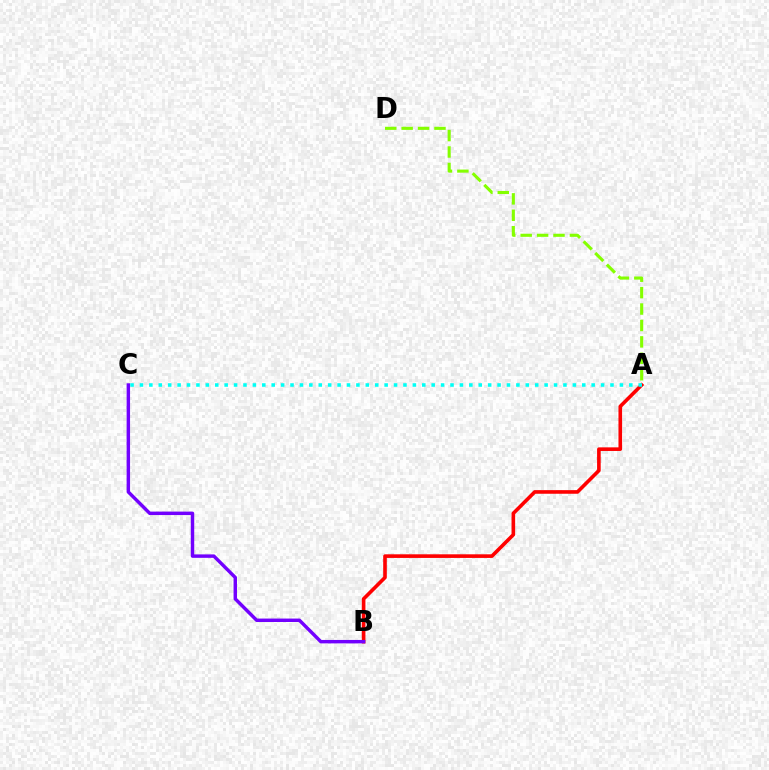{('A', 'B'): [{'color': '#ff0000', 'line_style': 'solid', 'thickness': 2.61}], ('B', 'C'): [{'color': '#7200ff', 'line_style': 'solid', 'thickness': 2.47}], ('A', 'C'): [{'color': '#00fff6', 'line_style': 'dotted', 'thickness': 2.56}], ('A', 'D'): [{'color': '#84ff00', 'line_style': 'dashed', 'thickness': 2.23}]}